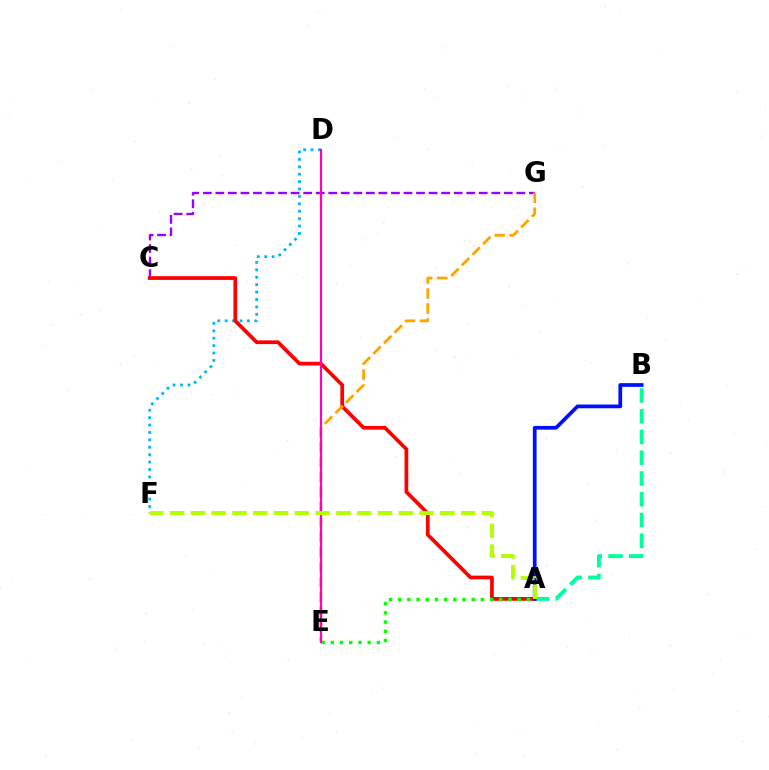{('C', 'G'): [{'color': '#9b00ff', 'line_style': 'dashed', 'thickness': 1.7}], ('D', 'F'): [{'color': '#00b5ff', 'line_style': 'dotted', 'thickness': 2.01}], ('A', 'C'): [{'color': '#ff0000', 'line_style': 'solid', 'thickness': 2.68}], ('A', 'B'): [{'color': '#00ff9d', 'line_style': 'dashed', 'thickness': 2.82}, {'color': '#0010ff', 'line_style': 'solid', 'thickness': 2.69}], ('E', 'G'): [{'color': '#ffa500', 'line_style': 'dashed', 'thickness': 2.04}], ('A', 'E'): [{'color': '#08ff00', 'line_style': 'dotted', 'thickness': 2.5}], ('D', 'E'): [{'color': '#ff00bd', 'line_style': 'solid', 'thickness': 1.56}], ('A', 'F'): [{'color': '#b3ff00', 'line_style': 'dashed', 'thickness': 2.82}]}